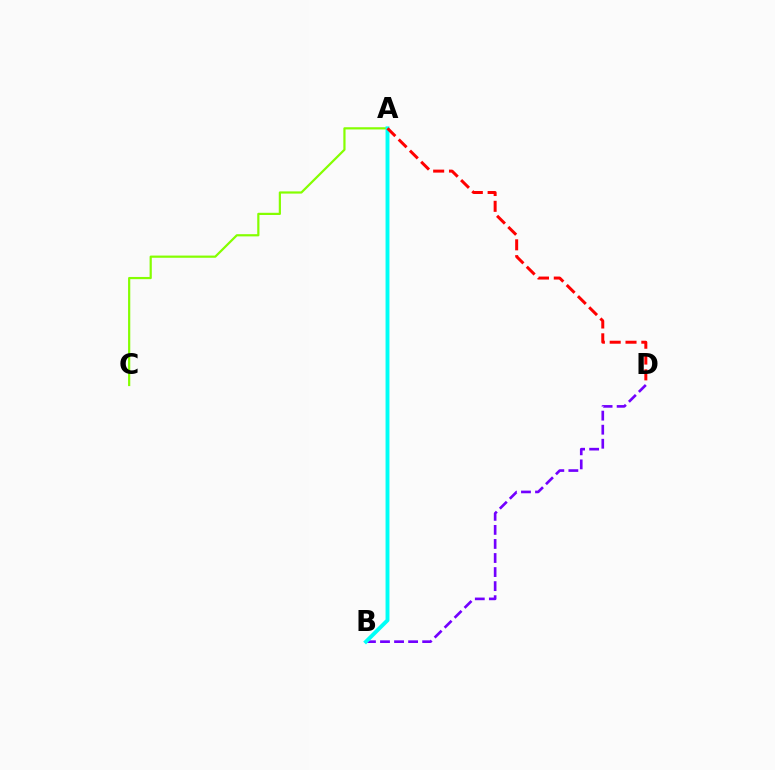{('A', 'C'): [{'color': '#84ff00', 'line_style': 'solid', 'thickness': 1.59}], ('B', 'D'): [{'color': '#7200ff', 'line_style': 'dashed', 'thickness': 1.91}], ('A', 'B'): [{'color': '#00fff6', 'line_style': 'solid', 'thickness': 2.8}], ('A', 'D'): [{'color': '#ff0000', 'line_style': 'dashed', 'thickness': 2.15}]}